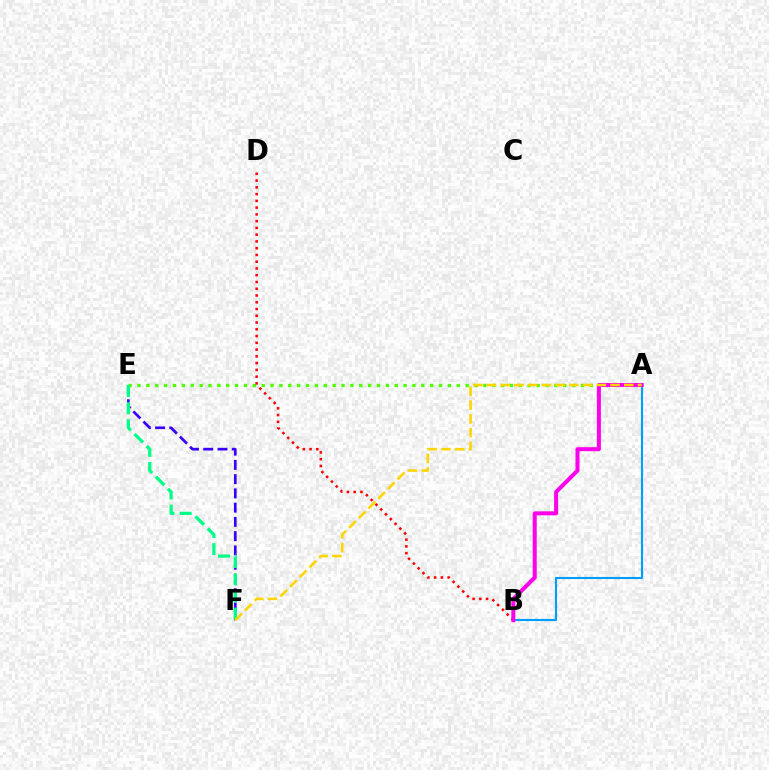{('E', 'F'): [{'color': '#3700ff', 'line_style': 'dashed', 'thickness': 1.94}, {'color': '#00ff86', 'line_style': 'dashed', 'thickness': 2.33}], ('A', 'B'): [{'color': '#009eff', 'line_style': 'solid', 'thickness': 1.53}, {'color': '#ff00ed', 'line_style': 'solid', 'thickness': 2.88}], ('A', 'E'): [{'color': '#4fff00', 'line_style': 'dotted', 'thickness': 2.41}], ('B', 'D'): [{'color': '#ff0000', 'line_style': 'dotted', 'thickness': 1.84}], ('A', 'F'): [{'color': '#ffd500', 'line_style': 'dashed', 'thickness': 1.86}]}